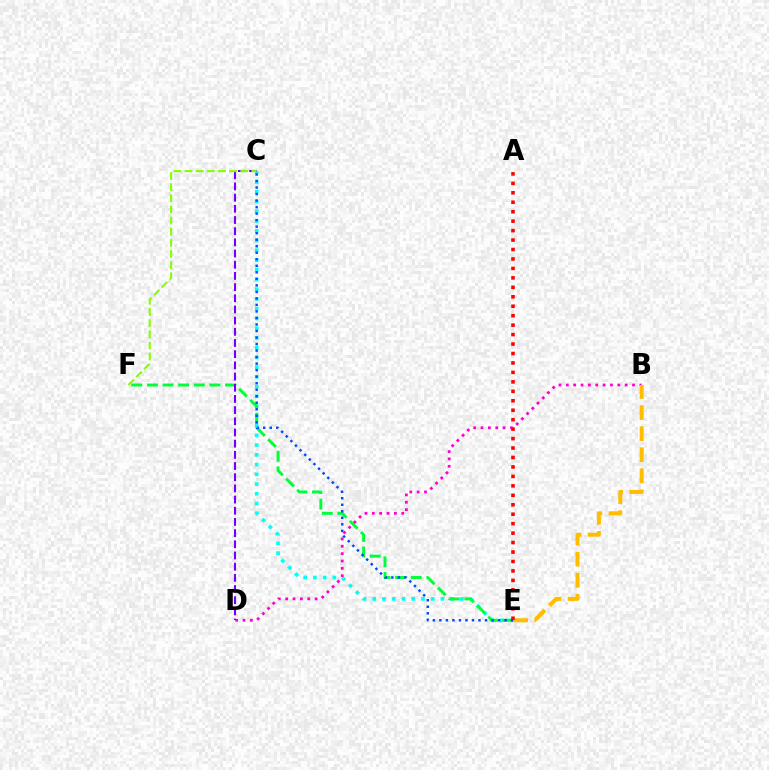{('C', 'E'): [{'color': '#00fff6', 'line_style': 'dotted', 'thickness': 2.65}, {'color': '#004bff', 'line_style': 'dotted', 'thickness': 1.77}], ('E', 'F'): [{'color': '#00ff39', 'line_style': 'dashed', 'thickness': 2.12}], ('B', 'D'): [{'color': '#ff00cf', 'line_style': 'dotted', 'thickness': 2.0}], ('C', 'D'): [{'color': '#7200ff', 'line_style': 'dashed', 'thickness': 1.52}], ('B', 'E'): [{'color': '#ffbd00', 'line_style': 'dashed', 'thickness': 2.86}], ('C', 'F'): [{'color': '#84ff00', 'line_style': 'dashed', 'thickness': 1.51}], ('A', 'E'): [{'color': '#ff0000', 'line_style': 'dotted', 'thickness': 2.57}]}